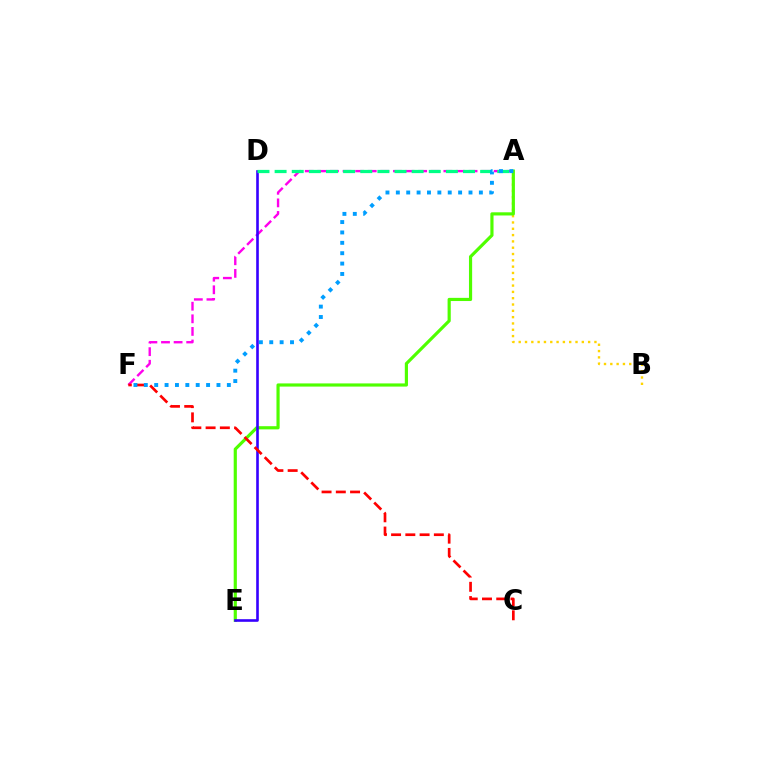{('A', 'B'): [{'color': '#ffd500', 'line_style': 'dotted', 'thickness': 1.71}], ('A', 'F'): [{'color': '#ff00ed', 'line_style': 'dashed', 'thickness': 1.71}, {'color': '#009eff', 'line_style': 'dotted', 'thickness': 2.82}], ('A', 'E'): [{'color': '#4fff00', 'line_style': 'solid', 'thickness': 2.28}], ('D', 'E'): [{'color': '#3700ff', 'line_style': 'solid', 'thickness': 1.89}], ('C', 'F'): [{'color': '#ff0000', 'line_style': 'dashed', 'thickness': 1.94}], ('A', 'D'): [{'color': '#00ff86', 'line_style': 'dashed', 'thickness': 2.33}]}